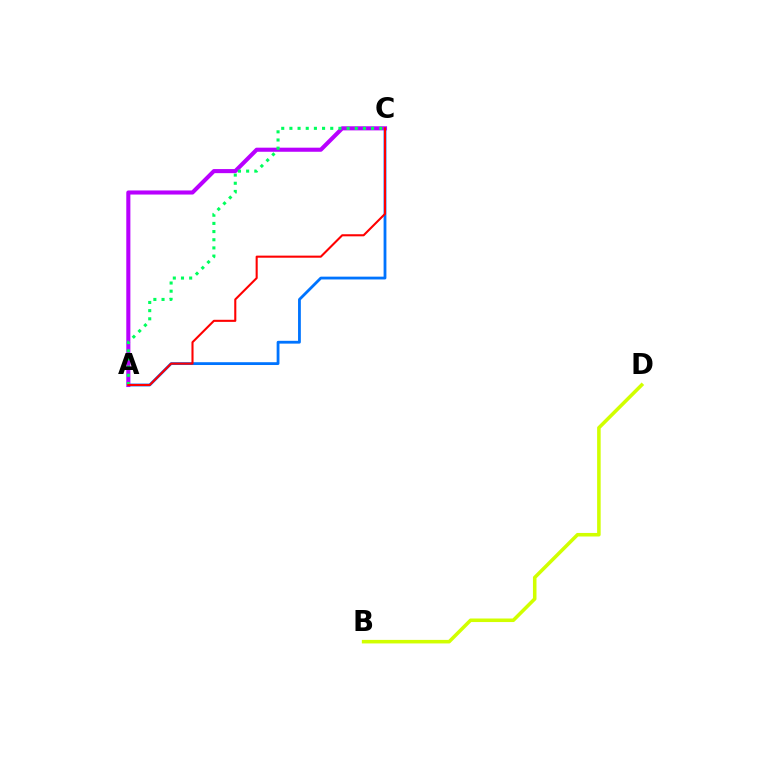{('A', 'C'): [{'color': '#0074ff', 'line_style': 'solid', 'thickness': 2.02}, {'color': '#b900ff', 'line_style': 'solid', 'thickness': 2.94}, {'color': '#00ff5c', 'line_style': 'dotted', 'thickness': 2.22}, {'color': '#ff0000', 'line_style': 'solid', 'thickness': 1.5}], ('B', 'D'): [{'color': '#d1ff00', 'line_style': 'solid', 'thickness': 2.55}]}